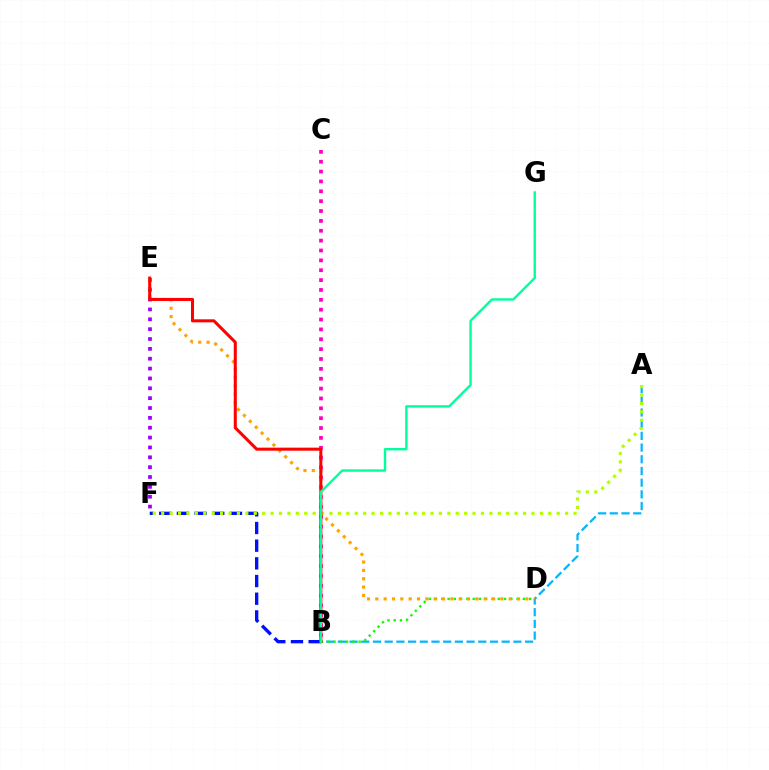{('E', 'F'): [{'color': '#9b00ff', 'line_style': 'dotted', 'thickness': 2.68}], ('B', 'F'): [{'color': '#0010ff', 'line_style': 'dashed', 'thickness': 2.4}], ('A', 'B'): [{'color': '#00b5ff', 'line_style': 'dashed', 'thickness': 1.59}], ('B', 'C'): [{'color': '#ff00bd', 'line_style': 'dotted', 'thickness': 2.68}], ('A', 'F'): [{'color': '#b3ff00', 'line_style': 'dotted', 'thickness': 2.29}], ('B', 'D'): [{'color': '#08ff00', 'line_style': 'dotted', 'thickness': 1.7}], ('D', 'E'): [{'color': '#ffa500', 'line_style': 'dotted', 'thickness': 2.27}], ('B', 'E'): [{'color': '#ff0000', 'line_style': 'solid', 'thickness': 2.19}], ('B', 'G'): [{'color': '#00ff9d', 'line_style': 'solid', 'thickness': 1.72}]}